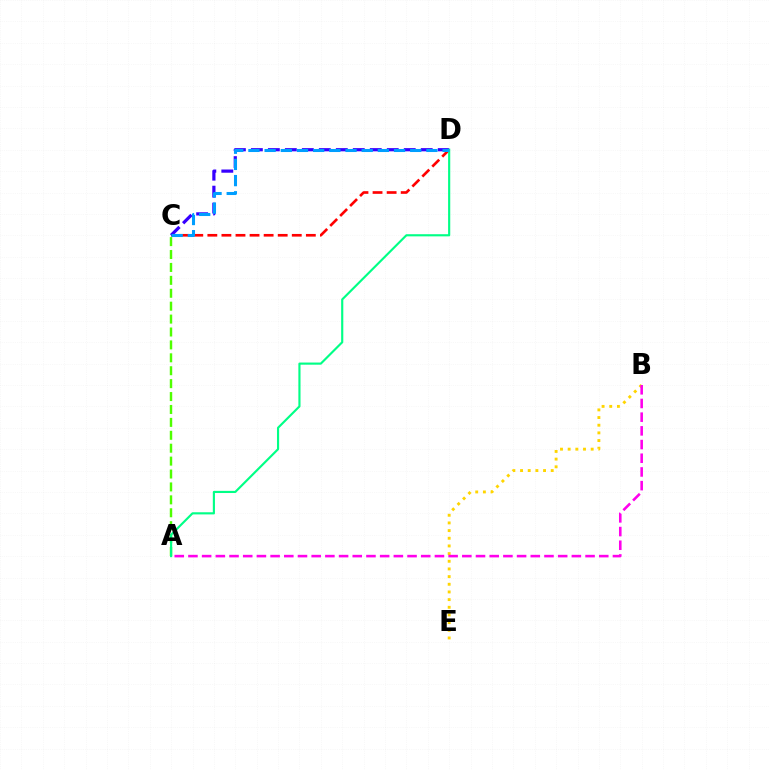{('C', 'D'): [{'color': '#ff0000', 'line_style': 'dashed', 'thickness': 1.91}, {'color': '#3700ff', 'line_style': 'dashed', 'thickness': 2.31}, {'color': '#009eff', 'line_style': 'dashed', 'thickness': 2.2}], ('B', 'E'): [{'color': '#ffd500', 'line_style': 'dotted', 'thickness': 2.08}], ('A', 'C'): [{'color': '#4fff00', 'line_style': 'dashed', 'thickness': 1.75}], ('A', 'D'): [{'color': '#00ff86', 'line_style': 'solid', 'thickness': 1.55}], ('A', 'B'): [{'color': '#ff00ed', 'line_style': 'dashed', 'thickness': 1.86}]}